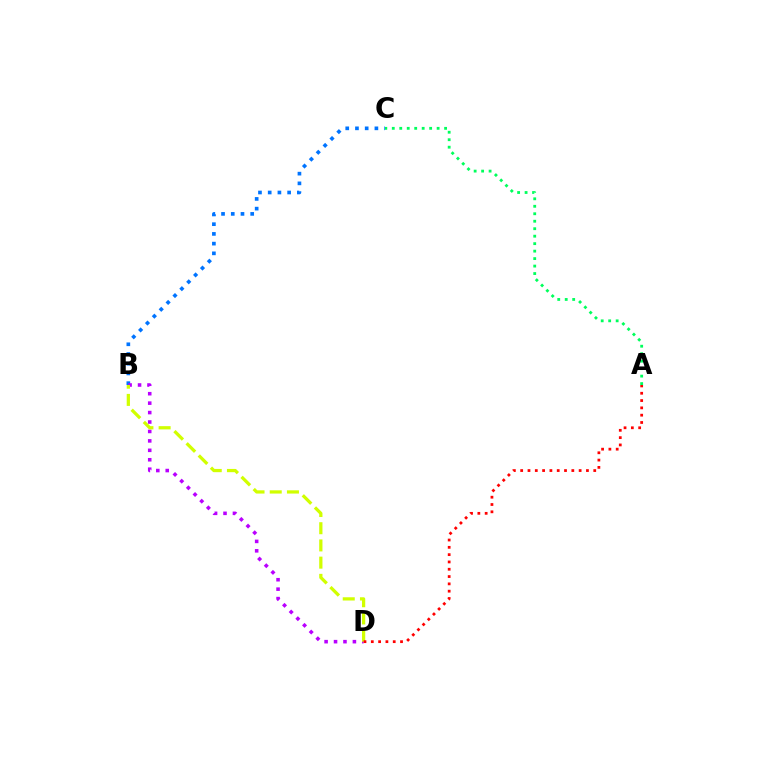{('B', 'C'): [{'color': '#0074ff', 'line_style': 'dotted', 'thickness': 2.64}], ('A', 'C'): [{'color': '#00ff5c', 'line_style': 'dotted', 'thickness': 2.03}], ('B', 'D'): [{'color': '#b900ff', 'line_style': 'dotted', 'thickness': 2.56}, {'color': '#d1ff00', 'line_style': 'dashed', 'thickness': 2.34}], ('A', 'D'): [{'color': '#ff0000', 'line_style': 'dotted', 'thickness': 1.99}]}